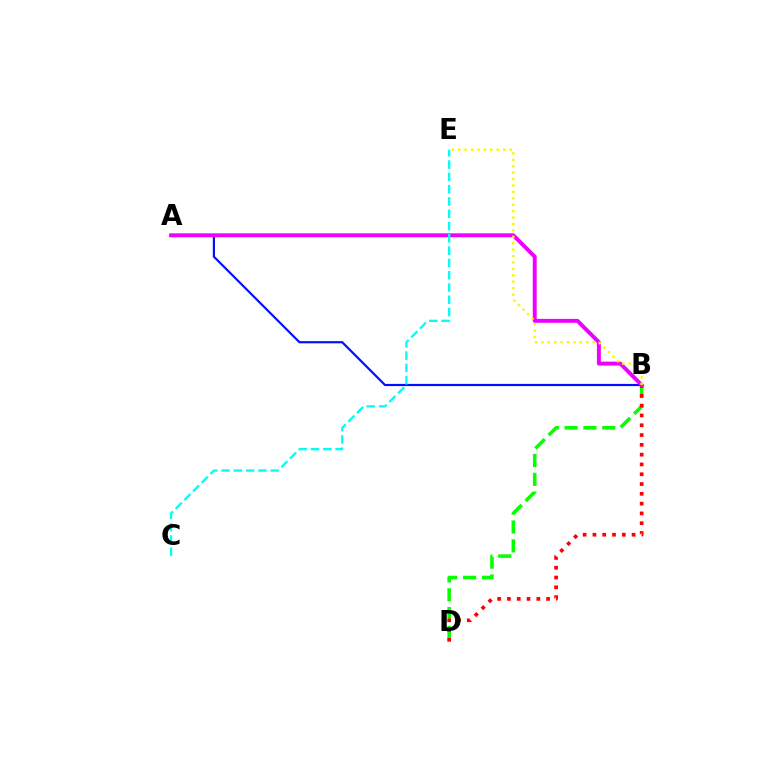{('B', 'D'): [{'color': '#08ff00', 'line_style': 'dashed', 'thickness': 2.56}, {'color': '#ff0000', 'line_style': 'dotted', 'thickness': 2.66}], ('A', 'B'): [{'color': '#0010ff', 'line_style': 'solid', 'thickness': 1.57}, {'color': '#ee00ff', 'line_style': 'solid', 'thickness': 2.83}], ('B', 'E'): [{'color': '#fcf500', 'line_style': 'dotted', 'thickness': 1.74}], ('C', 'E'): [{'color': '#00fff6', 'line_style': 'dashed', 'thickness': 1.67}]}